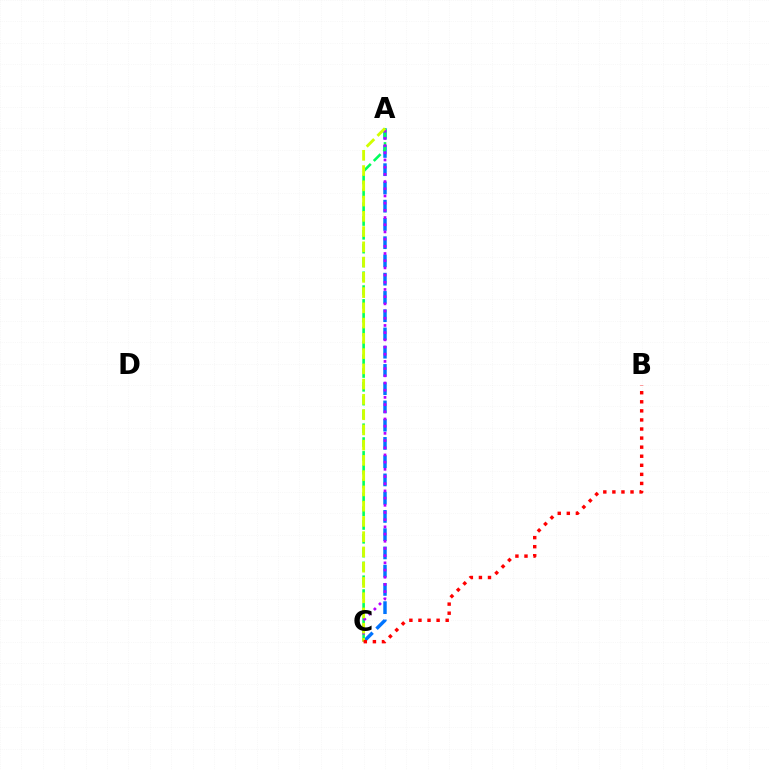{('A', 'C'): [{'color': '#0074ff', 'line_style': 'dashed', 'thickness': 2.48}, {'color': '#00ff5c', 'line_style': 'dashed', 'thickness': 1.88}, {'color': '#b900ff', 'line_style': 'dotted', 'thickness': 1.95}, {'color': '#d1ff00', 'line_style': 'dashed', 'thickness': 2.07}], ('B', 'C'): [{'color': '#ff0000', 'line_style': 'dotted', 'thickness': 2.46}]}